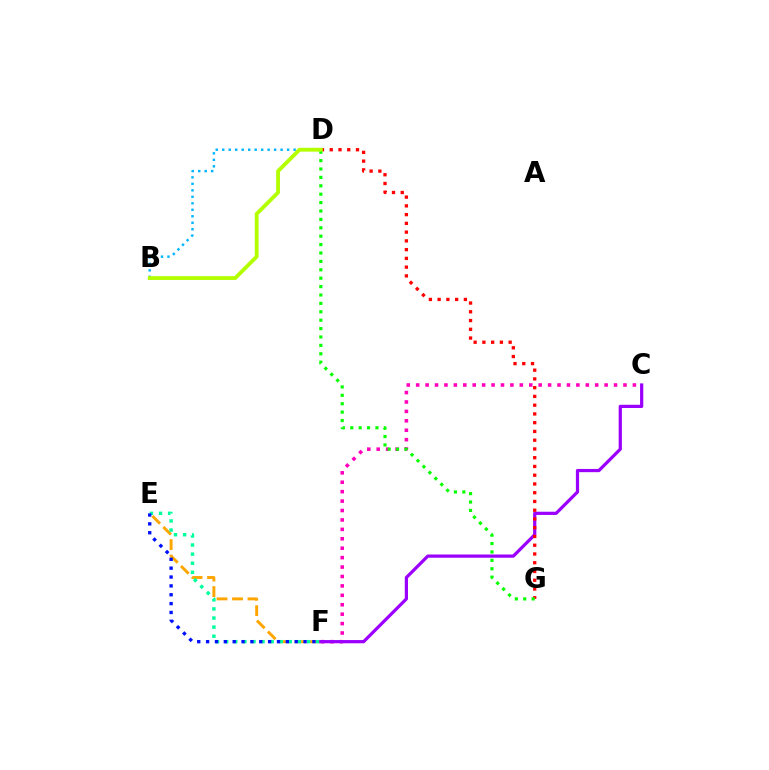{('E', 'F'): [{'color': '#ffa500', 'line_style': 'dashed', 'thickness': 2.1}, {'color': '#00ff9d', 'line_style': 'dotted', 'thickness': 2.47}, {'color': '#0010ff', 'line_style': 'dotted', 'thickness': 2.41}], ('B', 'D'): [{'color': '#00b5ff', 'line_style': 'dotted', 'thickness': 1.76}, {'color': '#b3ff00', 'line_style': 'solid', 'thickness': 2.76}], ('C', 'F'): [{'color': '#ff00bd', 'line_style': 'dotted', 'thickness': 2.56}, {'color': '#9b00ff', 'line_style': 'solid', 'thickness': 2.32}], ('D', 'G'): [{'color': '#ff0000', 'line_style': 'dotted', 'thickness': 2.38}, {'color': '#08ff00', 'line_style': 'dotted', 'thickness': 2.28}]}